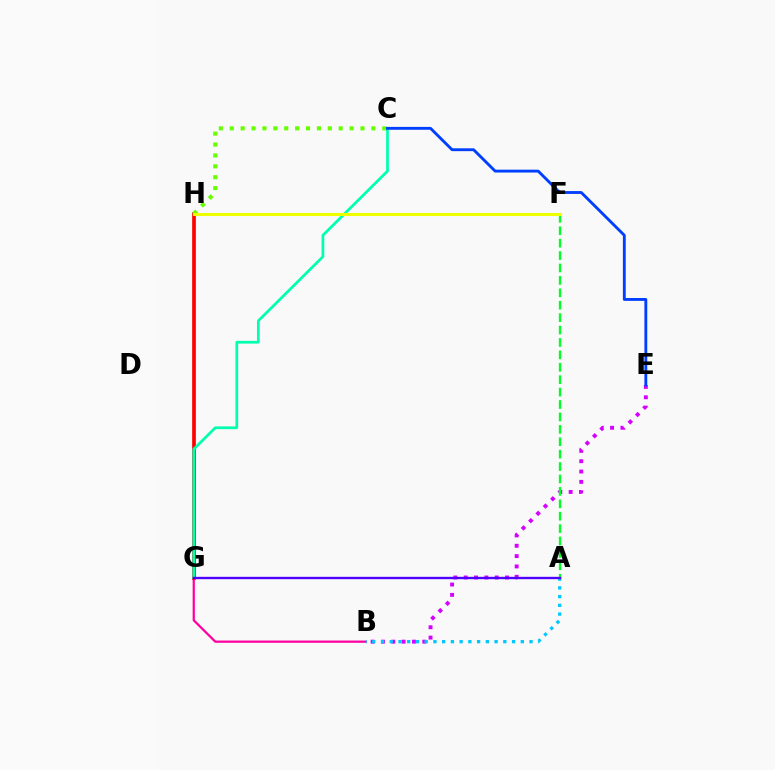{('B', 'G'): [{'color': '#ff00a0', 'line_style': 'solid', 'thickness': 1.61}], ('G', 'H'): [{'color': '#ff0000', 'line_style': 'solid', 'thickness': 2.65}], ('C', 'H'): [{'color': '#66ff00', 'line_style': 'dotted', 'thickness': 2.96}], ('B', 'E'): [{'color': '#d600ff', 'line_style': 'dotted', 'thickness': 2.81}], ('A', 'F'): [{'color': '#00ff27', 'line_style': 'dashed', 'thickness': 1.69}], ('C', 'G'): [{'color': '#00ffaf', 'line_style': 'solid', 'thickness': 1.97}], ('F', 'H'): [{'color': '#ff8800', 'line_style': 'dashed', 'thickness': 2.11}, {'color': '#eeff00', 'line_style': 'solid', 'thickness': 2.21}], ('A', 'B'): [{'color': '#00c7ff', 'line_style': 'dotted', 'thickness': 2.37}], ('A', 'G'): [{'color': '#4f00ff', 'line_style': 'solid', 'thickness': 1.7}], ('C', 'E'): [{'color': '#003fff', 'line_style': 'solid', 'thickness': 2.06}]}